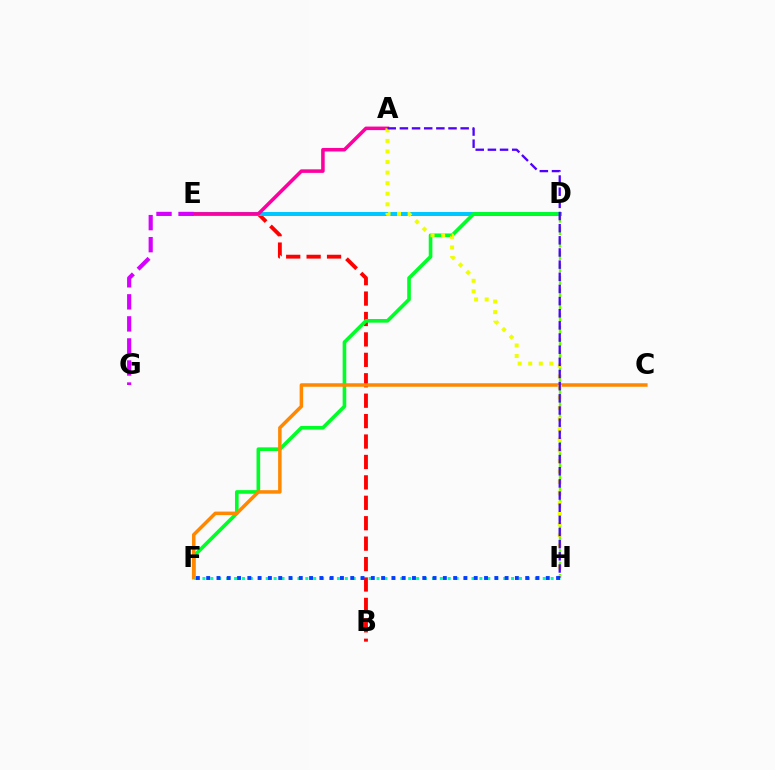{('B', 'E'): [{'color': '#ff0000', 'line_style': 'dashed', 'thickness': 2.77}], ('D', 'E'): [{'color': '#00c7ff', 'line_style': 'solid', 'thickness': 2.87}], ('D', 'F'): [{'color': '#00ff27', 'line_style': 'solid', 'thickness': 2.62}], ('A', 'E'): [{'color': '#ff00a0', 'line_style': 'solid', 'thickness': 2.55}], ('D', 'H'): [{'color': '#66ff00', 'line_style': 'dashed', 'thickness': 1.69}], ('C', 'F'): [{'color': '#ff8800', 'line_style': 'solid', 'thickness': 2.53}], ('F', 'H'): [{'color': '#00ffaf', 'line_style': 'dotted', 'thickness': 2.15}, {'color': '#003fff', 'line_style': 'dotted', 'thickness': 2.8}], ('E', 'G'): [{'color': '#d600ff', 'line_style': 'dashed', 'thickness': 3.0}], ('A', 'H'): [{'color': '#eeff00', 'line_style': 'dotted', 'thickness': 2.87}, {'color': '#4f00ff', 'line_style': 'dashed', 'thickness': 1.65}]}